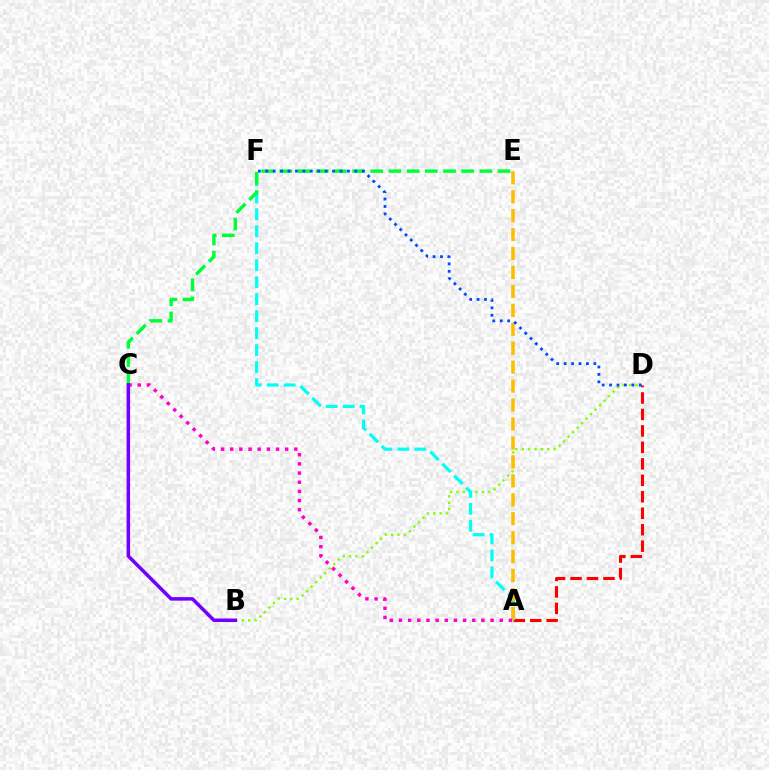{('B', 'D'): [{'color': '#84ff00', 'line_style': 'dotted', 'thickness': 1.73}], ('A', 'D'): [{'color': '#ff0000', 'line_style': 'dashed', 'thickness': 2.24}], ('A', 'F'): [{'color': '#00fff6', 'line_style': 'dashed', 'thickness': 2.31}], ('C', 'E'): [{'color': '#00ff39', 'line_style': 'dashed', 'thickness': 2.47}], ('A', 'E'): [{'color': '#ffbd00', 'line_style': 'dashed', 'thickness': 2.57}], ('A', 'C'): [{'color': '#ff00cf', 'line_style': 'dotted', 'thickness': 2.49}], ('D', 'F'): [{'color': '#004bff', 'line_style': 'dotted', 'thickness': 2.02}], ('B', 'C'): [{'color': '#7200ff', 'line_style': 'solid', 'thickness': 2.53}]}